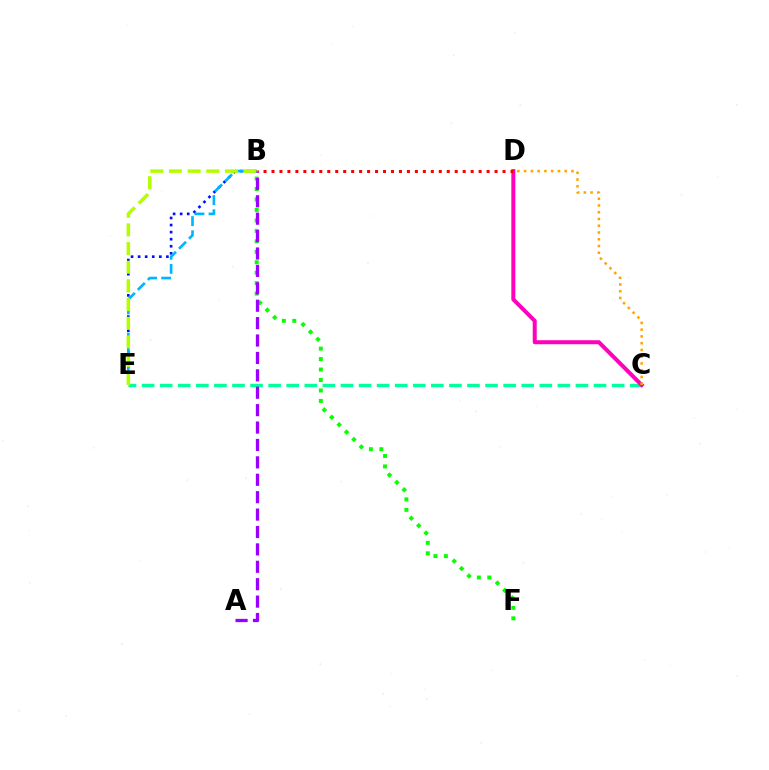{('B', 'E'): [{'color': '#0010ff', 'line_style': 'dotted', 'thickness': 1.92}, {'color': '#00b5ff', 'line_style': 'dashed', 'thickness': 1.92}, {'color': '#b3ff00', 'line_style': 'dashed', 'thickness': 2.54}], ('C', 'E'): [{'color': '#00ff9d', 'line_style': 'dashed', 'thickness': 2.46}], ('C', 'D'): [{'color': '#ff00bd', 'line_style': 'solid', 'thickness': 2.88}, {'color': '#ffa500', 'line_style': 'dotted', 'thickness': 1.84}], ('B', 'F'): [{'color': '#08ff00', 'line_style': 'dotted', 'thickness': 2.84}], ('B', 'D'): [{'color': '#ff0000', 'line_style': 'dotted', 'thickness': 2.16}], ('A', 'B'): [{'color': '#9b00ff', 'line_style': 'dashed', 'thickness': 2.36}]}